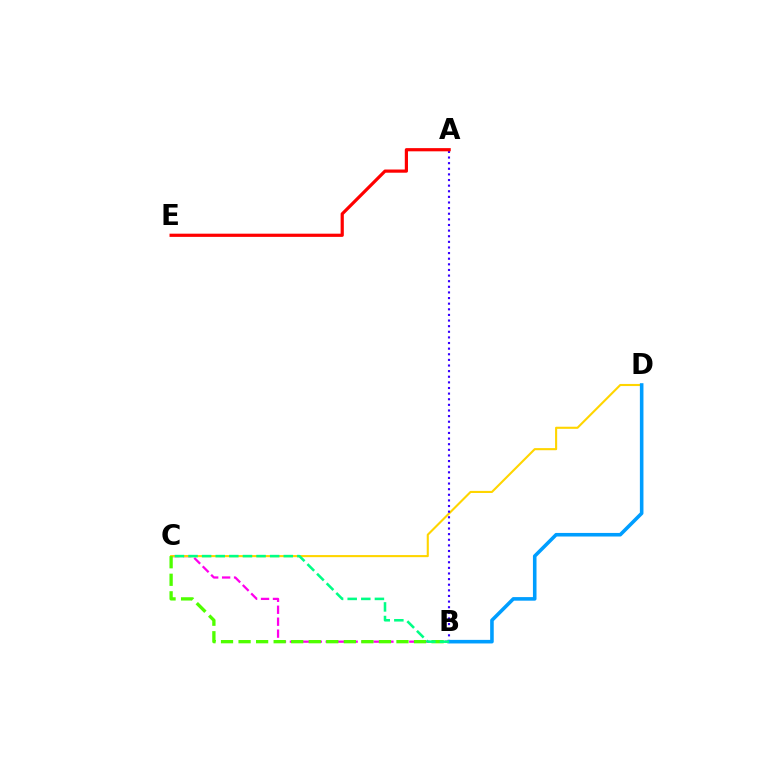{('B', 'C'): [{'color': '#ff00ed', 'line_style': 'dashed', 'thickness': 1.62}, {'color': '#4fff00', 'line_style': 'dashed', 'thickness': 2.38}, {'color': '#00ff86', 'line_style': 'dashed', 'thickness': 1.85}], ('C', 'D'): [{'color': '#ffd500', 'line_style': 'solid', 'thickness': 1.52}], ('A', 'B'): [{'color': '#3700ff', 'line_style': 'dotted', 'thickness': 1.53}], ('A', 'E'): [{'color': '#ff0000', 'line_style': 'solid', 'thickness': 2.3}], ('B', 'D'): [{'color': '#009eff', 'line_style': 'solid', 'thickness': 2.58}]}